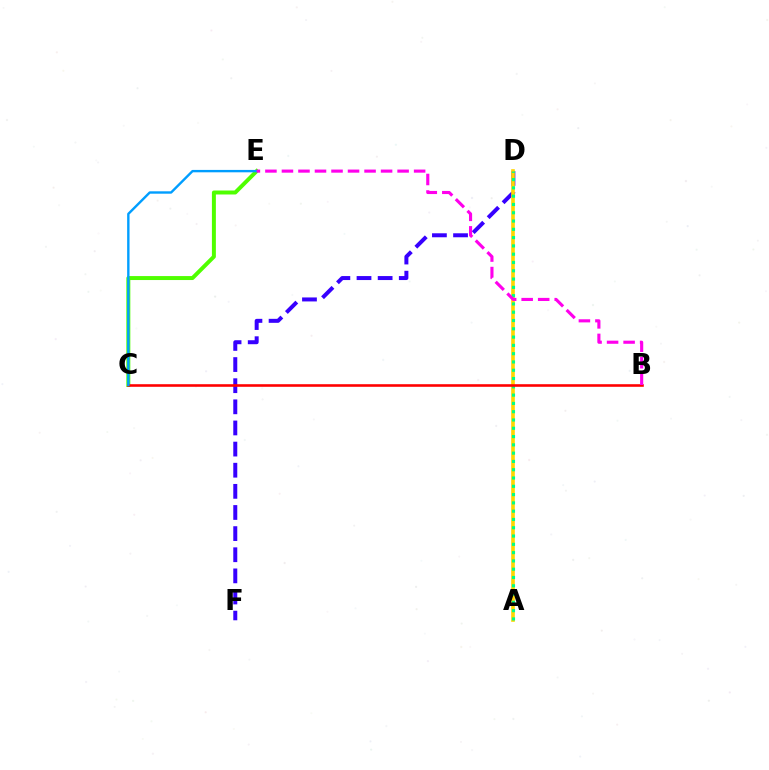{('D', 'F'): [{'color': '#3700ff', 'line_style': 'dashed', 'thickness': 2.87}], ('A', 'D'): [{'color': '#ffd500', 'line_style': 'solid', 'thickness': 2.62}, {'color': '#00ff86', 'line_style': 'dotted', 'thickness': 2.25}], ('C', 'E'): [{'color': '#4fff00', 'line_style': 'solid', 'thickness': 2.86}, {'color': '#009eff', 'line_style': 'solid', 'thickness': 1.72}], ('B', 'C'): [{'color': '#ff0000', 'line_style': 'solid', 'thickness': 1.87}], ('B', 'E'): [{'color': '#ff00ed', 'line_style': 'dashed', 'thickness': 2.24}]}